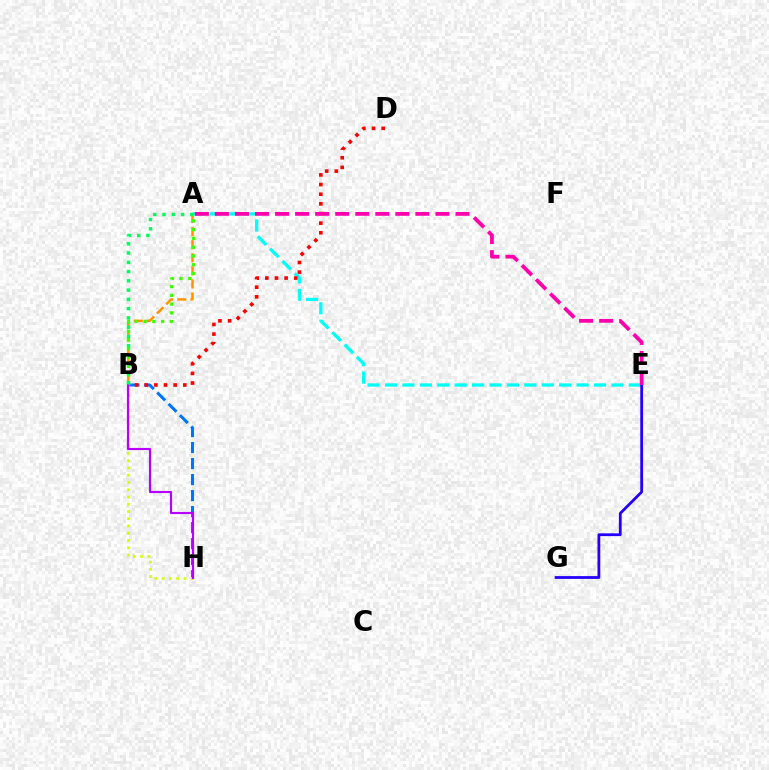{('B', 'H'): [{'color': '#0074ff', 'line_style': 'dashed', 'thickness': 2.18}, {'color': '#d1ff00', 'line_style': 'dotted', 'thickness': 1.97}, {'color': '#b900ff', 'line_style': 'solid', 'thickness': 1.55}], ('A', 'E'): [{'color': '#00fff6', 'line_style': 'dashed', 'thickness': 2.37}, {'color': '#ff00ac', 'line_style': 'dashed', 'thickness': 2.72}], ('A', 'B'): [{'color': '#ff9400', 'line_style': 'dashed', 'thickness': 1.78}, {'color': '#3dff00', 'line_style': 'dotted', 'thickness': 2.38}, {'color': '#00ff5c', 'line_style': 'dotted', 'thickness': 2.52}], ('B', 'D'): [{'color': '#ff0000', 'line_style': 'dotted', 'thickness': 2.62}], ('E', 'G'): [{'color': '#2500ff', 'line_style': 'solid', 'thickness': 2.01}]}